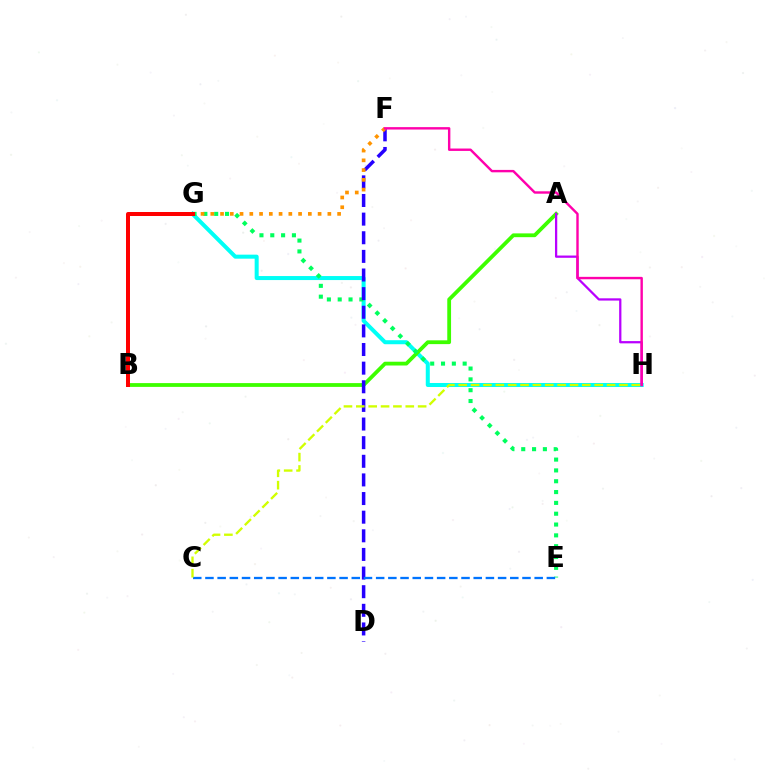{('G', 'H'): [{'color': '#00fff6', 'line_style': 'solid', 'thickness': 2.89}], ('A', 'B'): [{'color': '#3dff00', 'line_style': 'solid', 'thickness': 2.73}], ('E', 'G'): [{'color': '#00ff5c', 'line_style': 'dotted', 'thickness': 2.94}], ('D', 'F'): [{'color': '#2500ff', 'line_style': 'dashed', 'thickness': 2.53}], ('A', 'H'): [{'color': '#b900ff', 'line_style': 'solid', 'thickness': 1.63}], ('F', 'G'): [{'color': '#ff9400', 'line_style': 'dotted', 'thickness': 2.65}], ('F', 'H'): [{'color': '#ff00ac', 'line_style': 'solid', 'thickness': 1.73}], ('C', 'E'): [{'color': '#0074ff', 'line_style': 'dashed', 'thickness': 1.66}], ('C', 'H'): [{'color': '#d1ff00', 'line_style': 'dashed', 'thickness': 1.68}], ('B', 'G'): [{'color': '#ff0000', 'line_style': 'solid', 'thickness': 2.88}]}